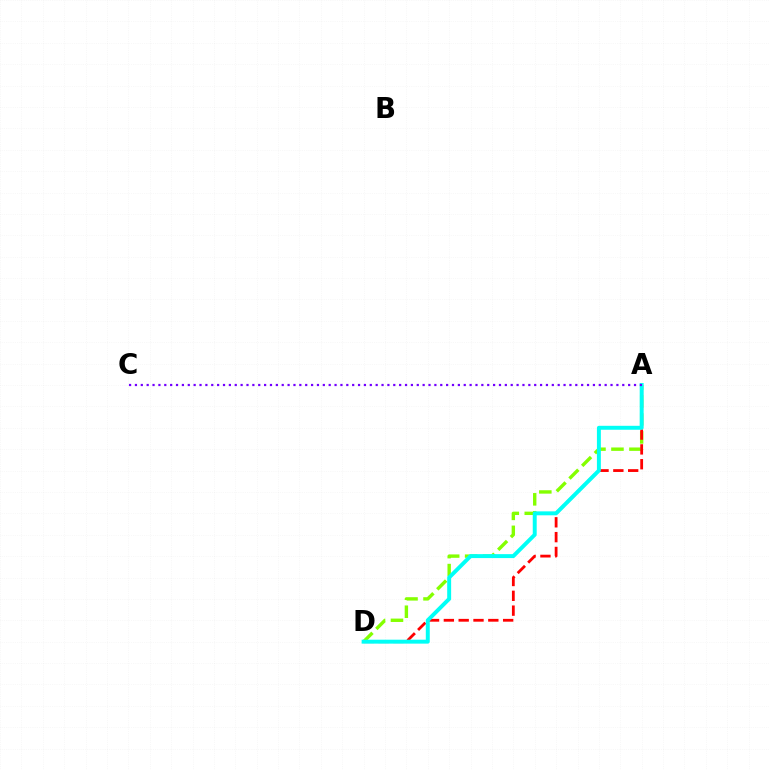{('A', 'D'): [{'color': '#84ff00', 'line_style': 'dashed', 'thickness': 2.44}, {'color': '#ff0000', 'line_style': 'dashed', 'thickness': 2.01}, {'color': '#00fff6', 'line_style': 'solid', 'thickness': 2.84}], ('A', 'C'): [{'color': '#7200ff', 'line_style': 'dotted', 'thickness': 1.6}]}